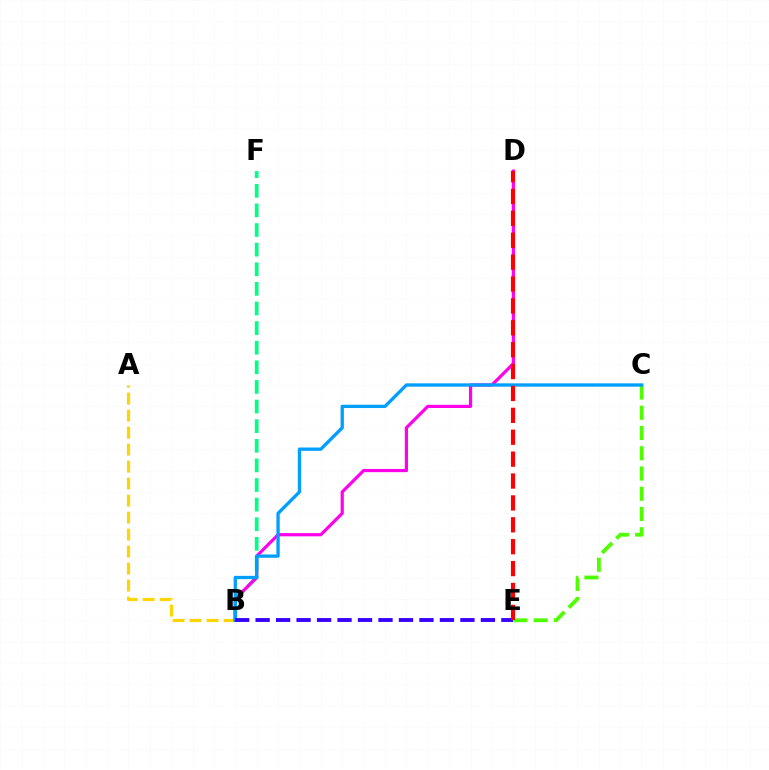{('A', 'B'): [{'color': '#ffd500', 'line_style': 'dashed', 'thickness': 2.31}], ('B', 'F'): [{'color': '#00ff86', 'line_style': 'dashed', 'thickness': 2.66}], ('B', 'D'): [{'color': '#ff00ed', 'line_style': 'solid', 'thickness': 2.3}], ('C', 'E'): [{'color': '#4fff00', 'line_style': 'dashed', 'thickness': 2.75}], ('B', 'C'): [{'color': '#009eff', 'line_style': 'solid', 'thickness': 2.38}], ('B', 'E'): [{'color': '#3700ff', 'line_style': 'dashed', 'thickness': 2.78}], ('D', 'E'): [{'color': '#ff0000', 'line_style': 'dashed', 'thickness': 2.97}]}